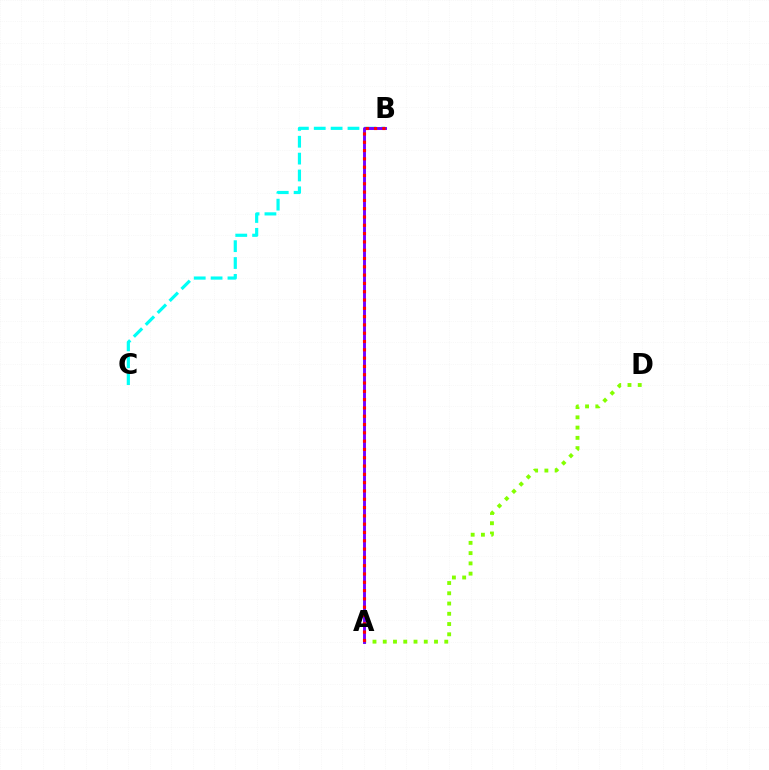{('A', 'D'): [{'color': '#84ff00', 'line_style': 'dotted', 'thickness': 2.79}], ('B', 'C'): [{'color': '#00fff6', 'line_style': 'dashed', 'thickness': 2.29}], ('A', 'B'): [{'color': '#7200ff', 'line_style': 'solid', 'thickness': 2.09}, {'color': '#ff0000', 'line_style': 'dotted', 'thickness': 2.26}]}